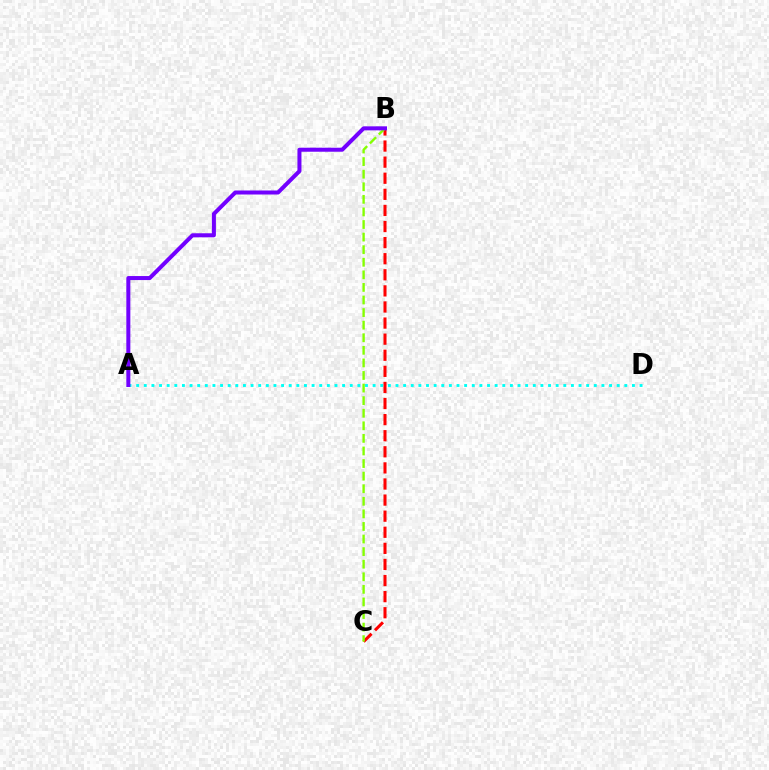{('B', 'C'): [{'color': '#ff0000', 'line_style': 'dashed', 'thickness': 2.19}, {'color': '#84ff00', 'line_style': 'dashed', 'thickness': 1.71}], ('A', 'D'): [{'color': '#00fff6', 'line_style': 'dotted', 'thickness': 2.07}], ('A', 'B'): [{'color': '#7200ff', 'line_style': 'solid', 'thickness': 2.89}]}